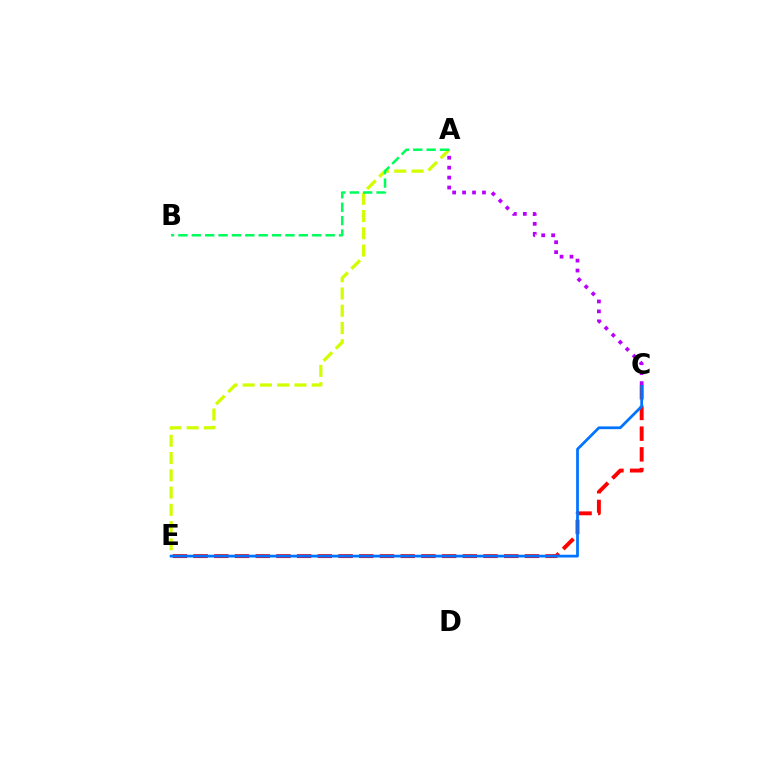{('A', 'E'): [{'color': '#d1ff00', 'line_style': 'dashed', 'thickness': 2.34}], ('C', 'E'): [{'color': '#ff0000', 'line_style': 'dashed', 'thickness': 2.81}, {'color': '#0074ff', 'line_style': 'solid', 'thickness': 1.99}], ('A', 'B'): [{'color': '#00ff5c', 'line_style': 'dashed', 'thickness': 1.82}], ('A', 'C'): [{'color': '#b900ff', 'line_style': 'dotted', 'thickness': 2.7}]}